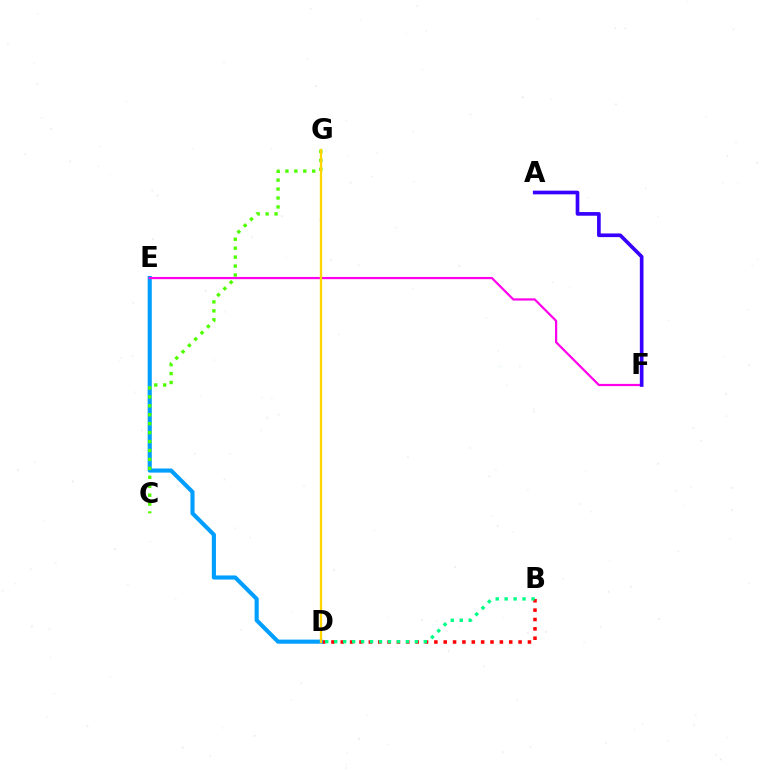{('B', 'D'): [{'color': '#ff0000', 'line_style': 'dotted', 'thickness': 2.54}, {'color': '#00ff86', 'line_style': 'dotted', 'thickness': 2.43}], ('D', 'E'): [{'color': '#009eff', 'line_style': 'solid', 'thickness': 2.96}], ('C', 'G'): [{'color': '#4fff00', 'line_style': 'dotted', 'thickness': 2.43}], ('E', 'F'): [{'color': '#ff00ed', 'line_style': 'solid', 'thickness': 1.6}], ('D', 'G'): [{'color': '#ffd500', 'line_style': 'solid', 'thickness': 1.66}], ('A', 'F'): [{'color': '#3700ff', 'line_style': 'solid', 'thickness': 2.64}]}